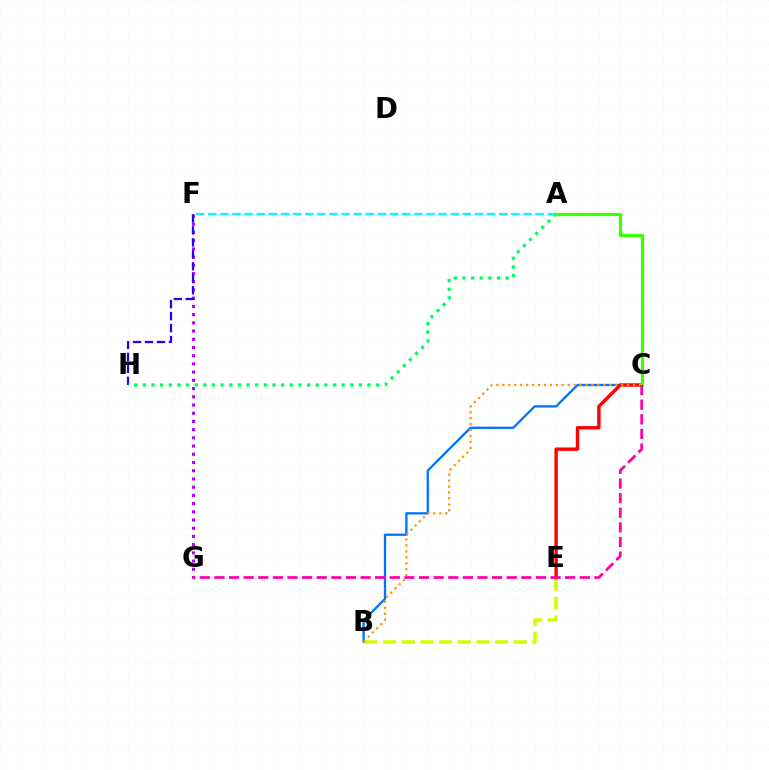{('B', 'C'): [{'color': '#0074ff', 'line_style': 'solid', 'thickness': 1.67}, {'color': '#ff9400', 'line_style': 'dotted', 'thickness': 1.61}], ('B', 'E'): [{'color': '#d1ff00', 'line_style': 'dashed', 'thickness': 2.53}], ('C', 'E'): [{'color': '#ff0000', 'line_style': 'solid', 'thickness': 2.44}], ('F', 'G'): [{'color': '#b900ff', 'line_style': 'dotted', 'thickness': 2.23}], ('F', 'H'): [{'color': '#2500ff', 'line_style': 'dashed', 'thickness': 1.63}], ('A', 'F'): [{'color': '#00fff6', 'line_style': 'dashed', 'thickness': 1.65}], ('A', 'H'): [{'color': '#00ff5c', 'line_style': 'dotted', 'thickness': 2.35}], ('A', 'C'): [{'color': '#3dff00', 'line_style': 'solid', 'thickness': 2.33}], ('C', 'G'): [{'color': '#ff00ac', 'line_style': 'dashed', 'thickness': 1.99}]}